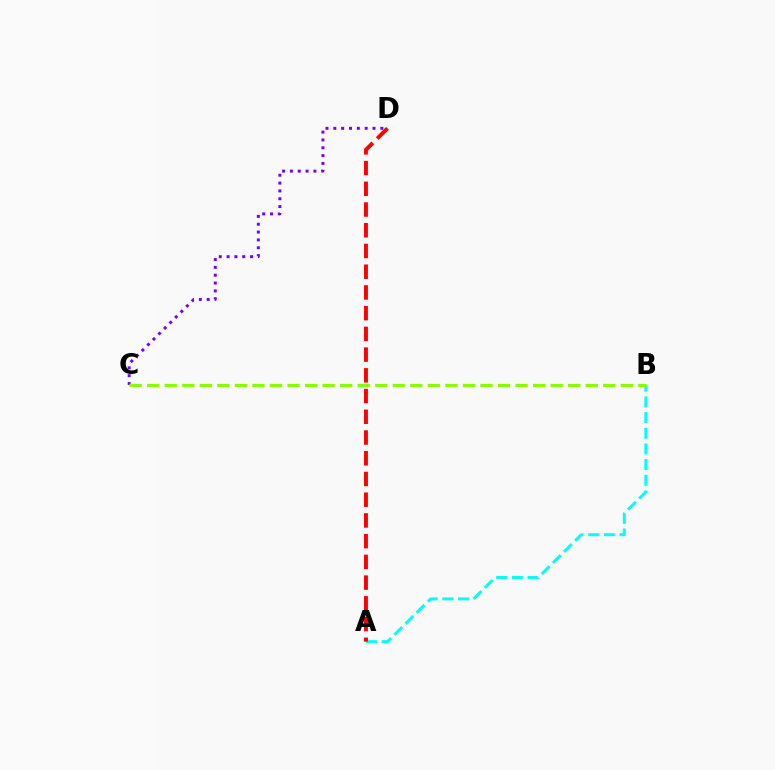{('C', 'D'): [{'color': '#7200ff', 'line_style': 'dotted', 'thickness': 2.13}], ('A', 'B'): [{'color': '#00fff6', 'line_style': 'dashed', 'thickness': 2.13}], ('A', 'D'): [{'color': '#ff0000', 'line_style': 'dashed', 'thickness': 2.82}], ('B', 'C'): [{'color': '#84ff00', 'line_style': 'dashed', 'thickness': 2.38}]}